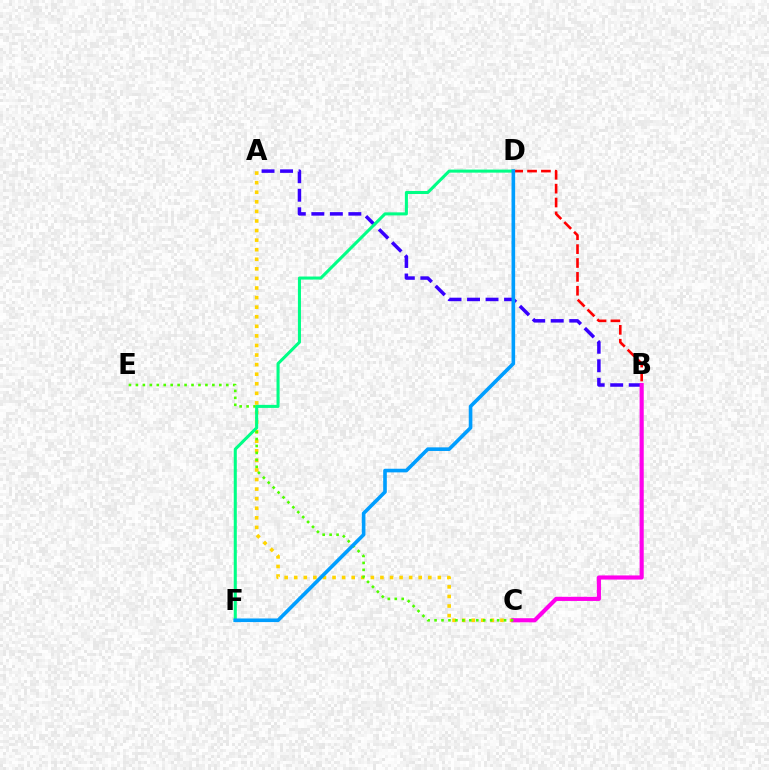{('B', 'D'): [{'color': '#ff0000', 'line_style': 'dashed', 'thickness': 1.88}], ('A', 'C'): [{'color': '#ffd500', 'line_style': 'dotted', 'thickness': 2.6}], ('A', 'B'): [{'color': '#3700ff', 'line_style': 'dashed', 'thickness': 2.52}], ('B', 'C'): [{'color': '#ff00ed', 'line_style': 'solid', 'thickness': 2.97}], ('C', 'E'): [{'color': '#4fff00', 'line_style': 'dotted', 'thickness': 1.89}], ('D', 'F'): [{'color': '#00ff86', 'line_style': 'solid', 'thickness': 2.2}, {'color': '#009eff', 'line_style': 'solid', 'thickness': 2.61}]}